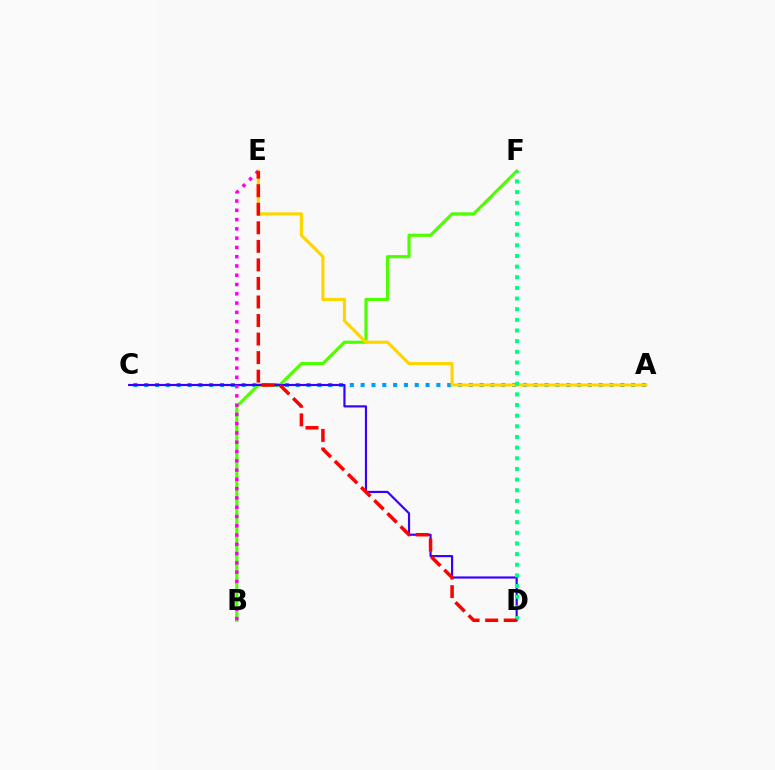{('A', 'C'): [{'color': '#009eff', 'line_style': 'dotted', 'thickness': 2.94}], ('B', 'F'): [{'color': '#4fff00', 'line_style': 'solid', 'thickness': 2.27}], ('A', 'E'): [{'color': '#ffd500', 'line_style': 'solid', 'thickness': 2.25}], ('C', 'D'): [{'color': '#3700ff', 'line_style': 'solid', 'thickness': 1.57}], ('D', 'F'): [{'color': '#00ff86', 'line_style': 'dotted', 'thickness': 2.89}], ('B', 'E'): [{'color': '#ff00ed', 'line_style': 'dotted', 'thickness': 2.52}], ('D', 'E'): [{'color': '#ff0000', 'line_style': 'dashed', 'thickness': 2.52}]}